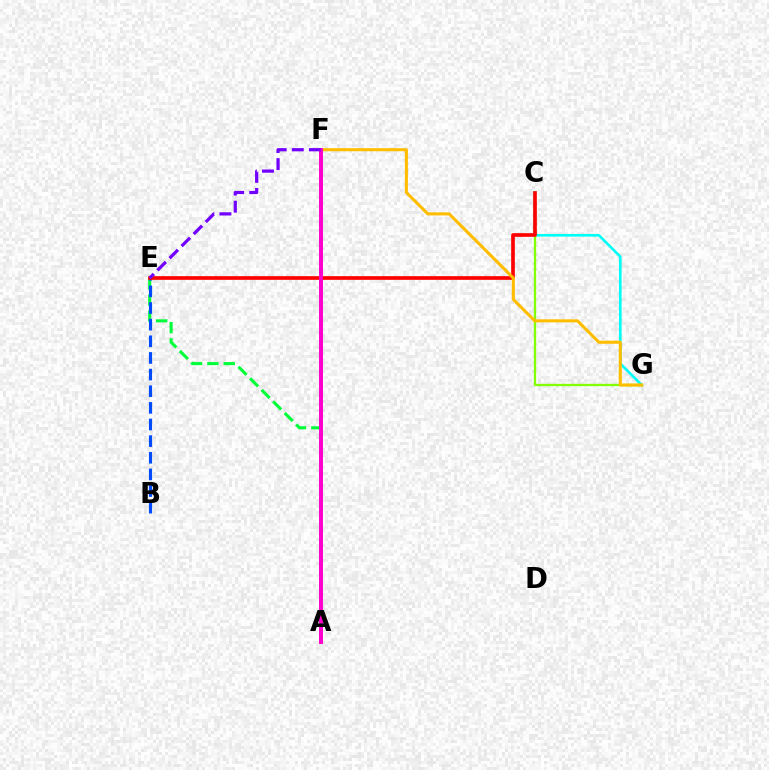{('C', 'G'): [{'color': '#00fff6', 'line_style': 'solid', 'thickness': 1.9}, {'color': '#84ff00', 'line_style': 'solid', 'thickness': 1.68}], ('A', 'E'): [{'color': '#00ff39', 'line_style': 'dashed', 'thickness': 2.22}], ('B', 'E'): [{'color': '#004bff', 'line_style': 'dashed', 'thickness': 2.26}], ('C', 'E'): [{'color': '#ff0000', 'line_style': 'solid', 'thickness': 2.64}], ('F', 'G'): [{'color': '#ffbd00', 'line_style': 'solid', 'thickness': 2.2}], ('A', 'F'): [{'color': '#ff00cf', 'line_style': 'solid', 'thickness': 2.85}], ('E', 'F'): [{'color': '#7200ff', 'line_style': 'dashed', 'thickness': 2.32}]}